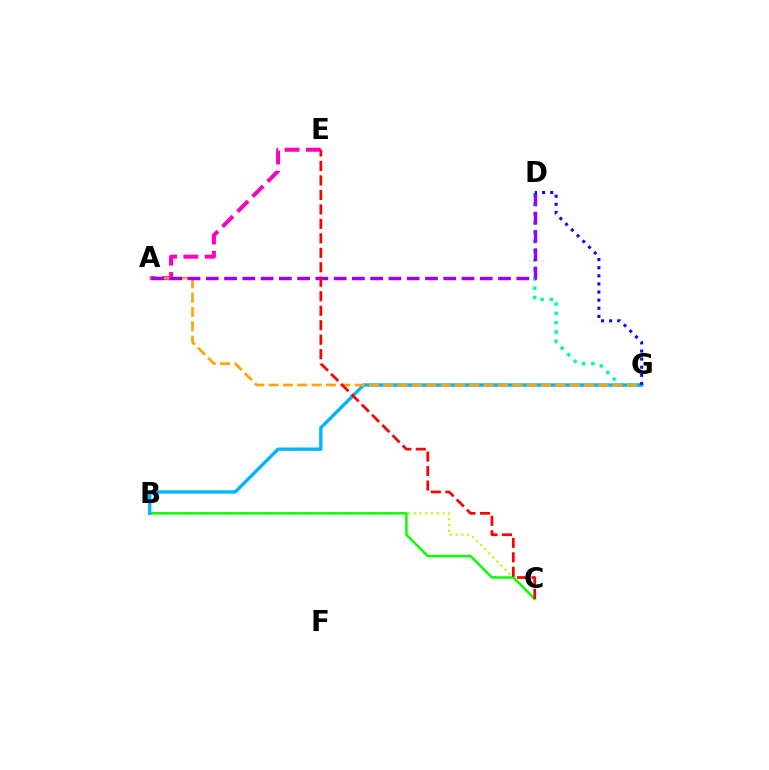{('D', 'G'): [{'color': '#00ff9d', 'line_style': 'dotted', 'thickness': 2.53}, {'color': '#0010ff', 'line_style': 'dotted', 'thickness': 2.2}], ('B', 'C'): [{'color': '#b3ff00', 'line_style': 'dotted', 'thickness': 1.56}, {'color': '#08ff00', 'line_style': 'solid', 'thickness': 1.77}], ('A', 'E'): [{'color': '#ff00bd', 'line_style': 'dashed', 'thickness': 2.9}], ('B', 'G'): [{'color': '#00b5ff', 'line_style': 'solid', 'thickness': 2.42}], ('A', 'G'): [{'color': '#ffa500', 'line_style': 'dashed', 'thickness': 1.95}], ('A', 'D'): [{'color': '#9b00ff', 'line_style': 'dashed', 'thickness': 2.48}], ('C', 'E'): [{'color': '#ff0000', 'line_style': 'dashed', 'thickness': 1.97}]}